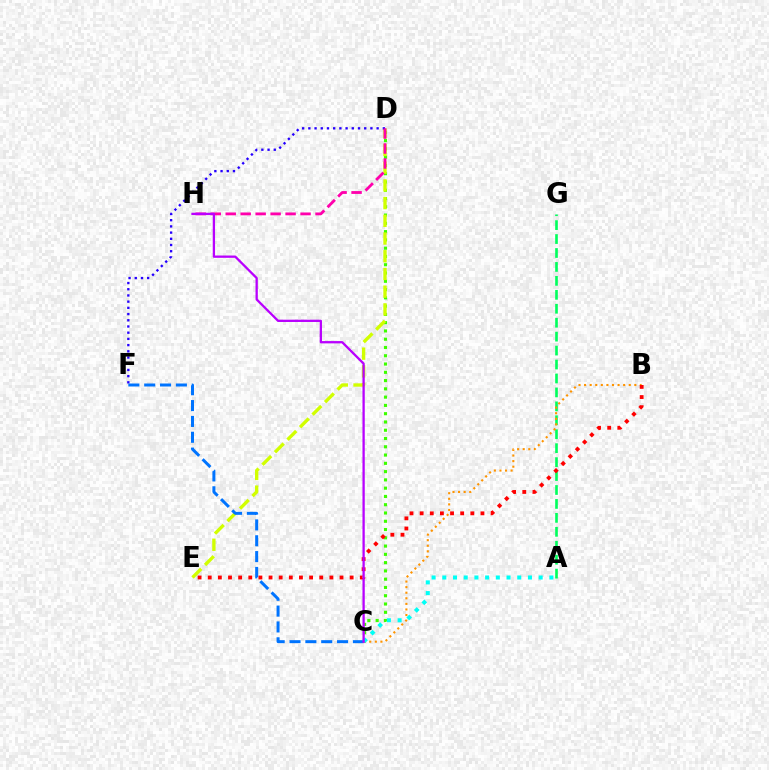{('C', 'D'): [{'color': '#3dff00', 'line_style': 'dotted', 'thickness': 2.25}], ('D', 'E'): [{'color': '#d1ff00', 'line_style': 'dashed', 'thickness': 2.41}], ('D', 'F'): [{'color': '#2500ff', 'line_style': 'dotted', 'thickness': 1.69}], ('A', 'G'): [{'color': '#00ff5c', 'line_style': 'dashed', 'thickness': 1.89}], ('B', 'C'): [{'color': '#ff9400', 'line_style': 'dotted', 'thickness': 1.52}], ('D', 'H'): [{'color': '#ff00ac', 'line_style': 'dashed', 'thickness': 2.03}], ('C', 'F'): [{'color': '#0074ff', 'line_style': 'dashed', 'thickness': 2.15}], ('A', 'C'): [{'color': '#00fff6', 'line_style': 'dotted', 'thickness': 2.91}], ('B', 'E'): [{'color': '#ff0000', 'line_style': 'dotted', 'thickness': 2.75}], ('C', 'H'): [{'color': '#b900ff', 'line_style': 'solid', 'thickness': 1.65}]}